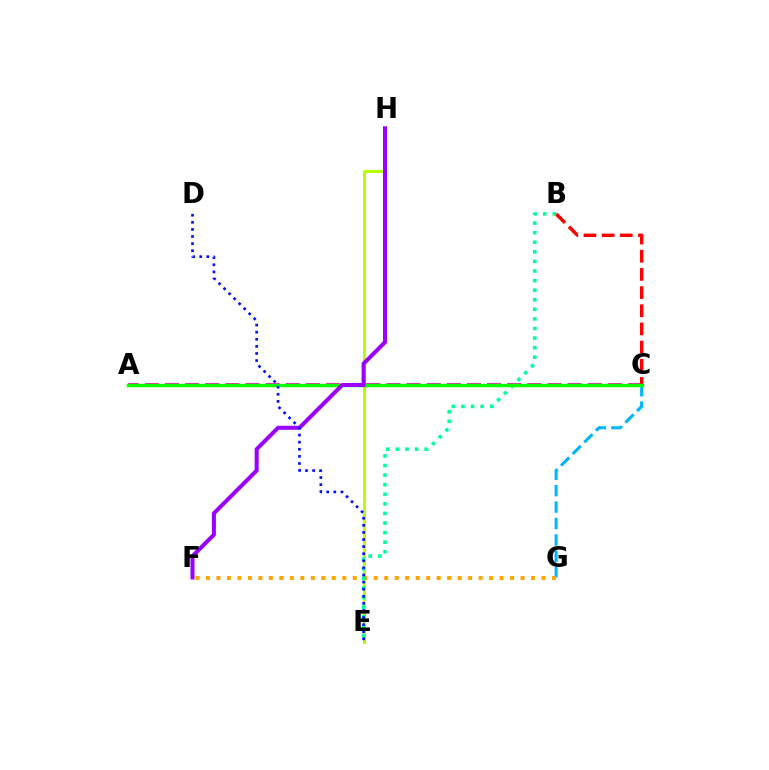{('C', 'G'): [{'color': '#00b5ff', 'line_style': 'dashed', 'thickness': 2.23}], ('A', 'C'): [{'color': '#ff00bd', 'line_style': 'dashed', 'thickness': 2.73}, {'color': '#08ff00', 'line_style': 'solid', 'thickness': 2.48}], ('E', 'H'): [{'color': '#b3ff00', 'line_style': 'solid', 'thickness': 2.12}], ('F', 'G'): [{'color': '#ffa500', 'line_style': 'dotted', 'thickness': 2.85}], ('B', 'C'): [{'color': '#ff0000', 'line_style': 'dashed', 'thickness': 2.47}], ('B', 'E'): [{'color': '#00ff9d', 'line_style': 'dotted', 'thickness': 2.6}], ('F', 'H'): [{'color': '#9b00ff', 'line_style': 'solid', 'thickness': 2.89}], ('D', 'E'): [{'color': '#0010ff', 'line_style': 'dotted', 'thickness': 1.93}]}